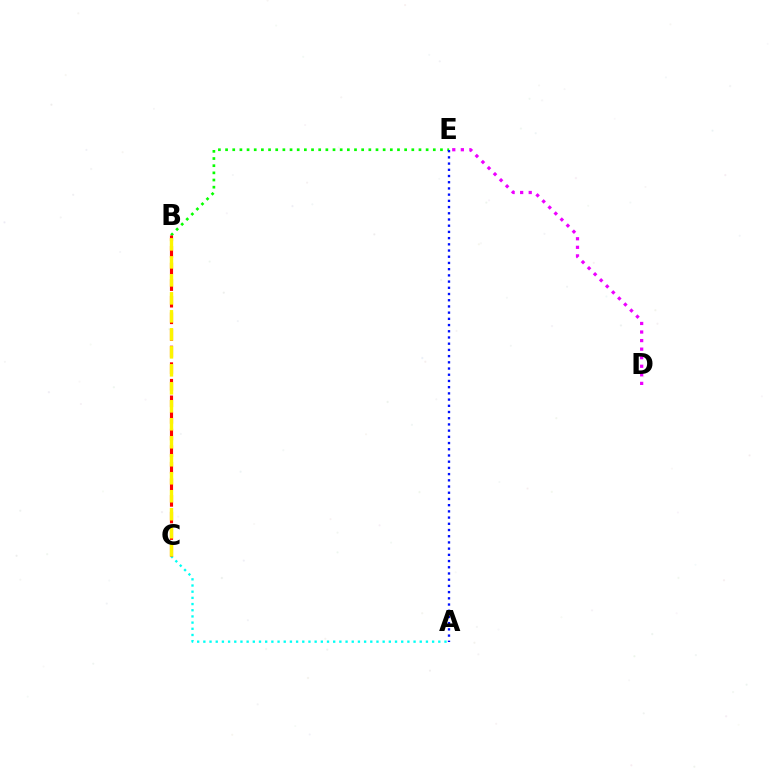{('B', 'E'): [{'color': '#08ff00', 'line_style': 'dotted', 'thickness': 1.95}], ('D', 'E'): [{'color': '#ee00ff', 'line_style': 'dotted', 'thickness': 2.33}], ('A', 'C'): [{'color': '#00fff6', 'line_style': 'dotted', 'thickness': 1.68}], ('B', 'C'): [{'color': '#ff0000', 'line_style': 'dashed', 'thickness': 2.26}, {'color': '#fcf500', 'line_style': 'dashed', 'thickness': 2.44}], ('A', 'E'): [{'color': '#0010ff', 'line_style': 'dotted', 'thickness': 1.69}]}